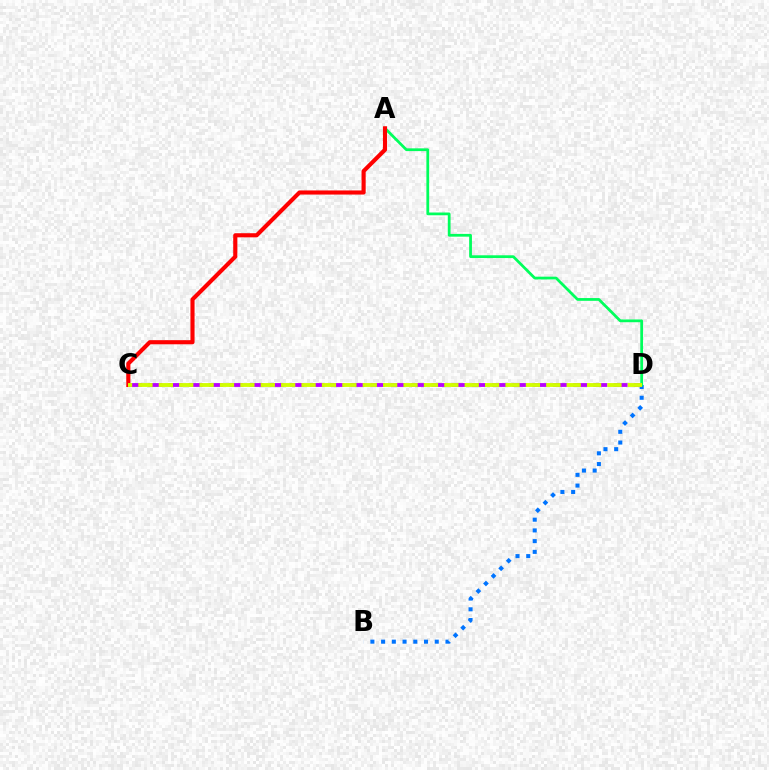{('B', 'D'): [{'color': '#0074ff', 'line_style': 'dotted', 'thickness': 2.91}], ('A', 'D'): [{'color': '#00ff5c', 'line_style': 'solid', 'thickness': 1.99}], ('C', 'D'): [{'color': '#b900ff', 'line_style': 'dashed', 'thickness': 2.75}, {'color': '#d1ff00', 'line_style': 'dashed', 'thickness': 2.77}], ('A', 'C'): [{'color': '#ff0000', 'line_style': 'solid', 'thickness': 2.97}]}